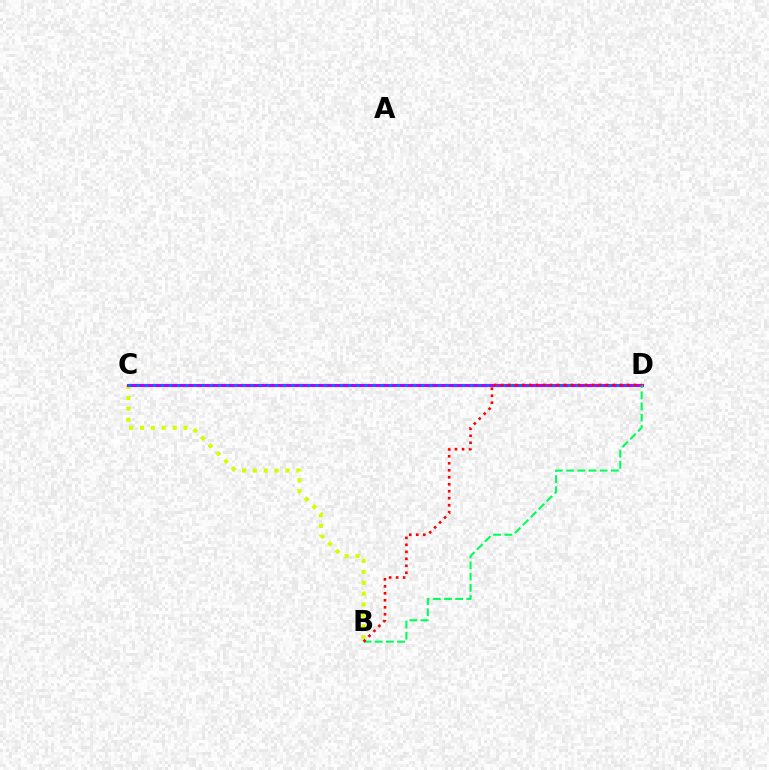{('B', 'C'): [{'color': '#d1ff00', 'line_style': 'dotted', 'thickness': 2.96}], ('C', 'D'): [{'color': '#b900ff', 'line_style': 'solid', 'thickness': 2.23}, {'color': '#0074ff', 'line_style': 'dotted', 'thickness': 2.21}], ('B', 'D'): [{'color': '#00ff5c', 'line_style': 'dashed', 'thickness': 1.52}, {'color': '#ff0000', 'line_style': 'dotted', 'thickness': 1.9}]}